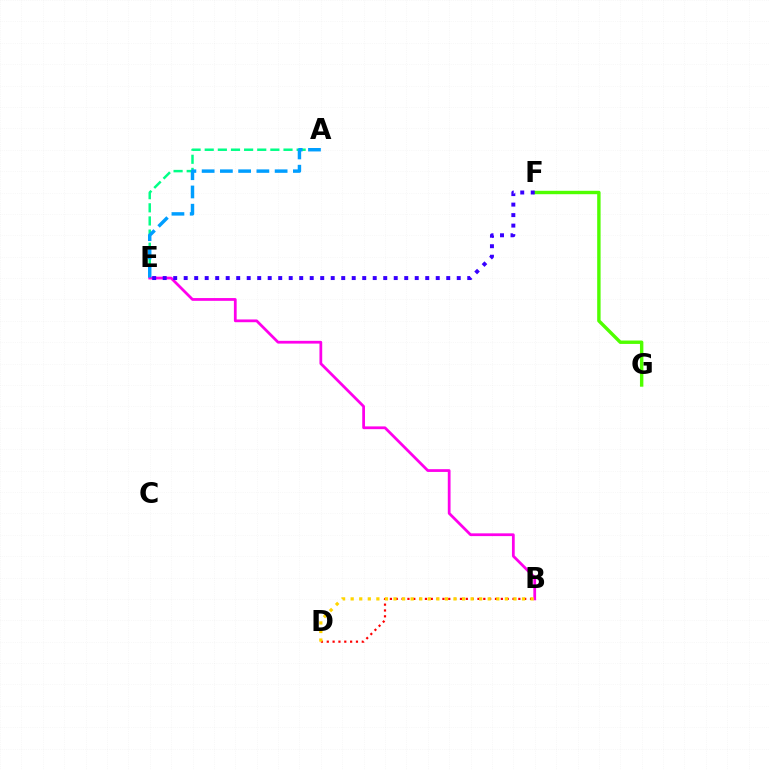{('F', 'G'): [{'color': '#4fff00', 'line_style': 'solid', 'thickness': 2.45}], ('A', 'E'): [{'color': '#00ff86', 'line_style': 'dashed', 'thickness': 1.78}, {'color': '#009eff', 'line_style': 'dashed', 'thickness': 2.48}], ('B', 'E'): [{'color': '#ff00ed', 'line_style': 'solid', 'thickness': 1.99}], ('E', 'F'): [{'color': '#3700ff', 'line_style': 'dotted', 'thickness': 2.85}], ('B', 'D'): [{'color': '#ff0000', 'line_style': 'dotted', 'thickness': 1.59}, {'color': '#ffd500', 'line_style': 'dotted', 'thickness': 2.33}]}